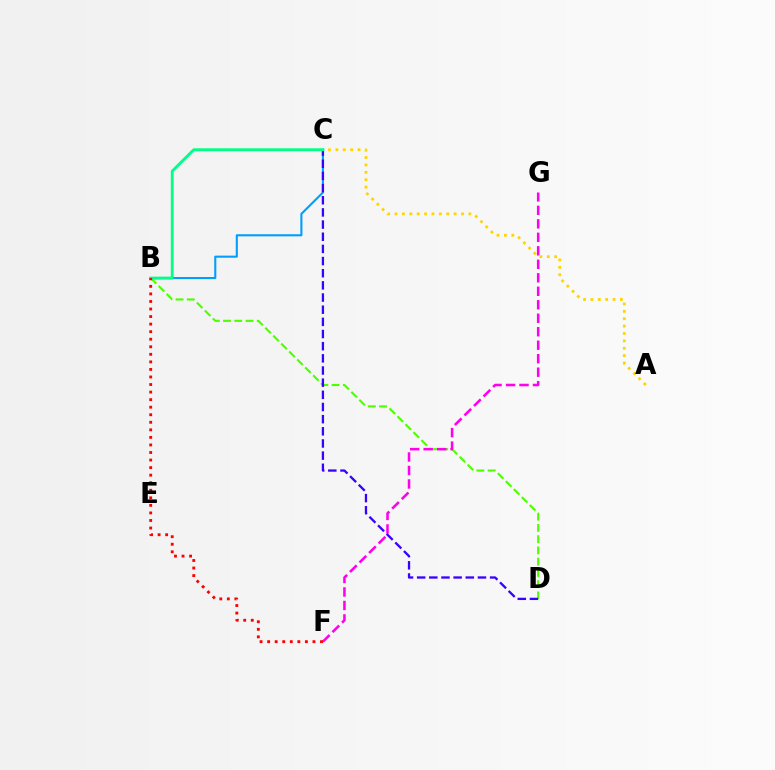{('B', 'C'): [{'color': '#009eff', 'line_style': 'solid', 'thickness': 1.5}, {'color': '#00ff86', 'line_style': 'solid', 'thickness': 2.06}], ('B', 'D'): [{'color': '#4fff00', 'line_style': 'dashed', 'thickness': 1.53}], ('F', 'G'): [{'color': '#ff00ed', 'line_style': 'dashed', 'thickness': 1.83}], ('A', 'C'): [{'color': '#ffd500', 'line_style': 'dotted', 'thickness': 2.01}], ('C', 'D'): [{'color': '#3700ff', 'line_style': 'dashed', 'thickness': 1.65}], ('B', 'F'): [{'color': '#ff0000', 'line_style': 'dotted', 'thickness': 2.05}]}